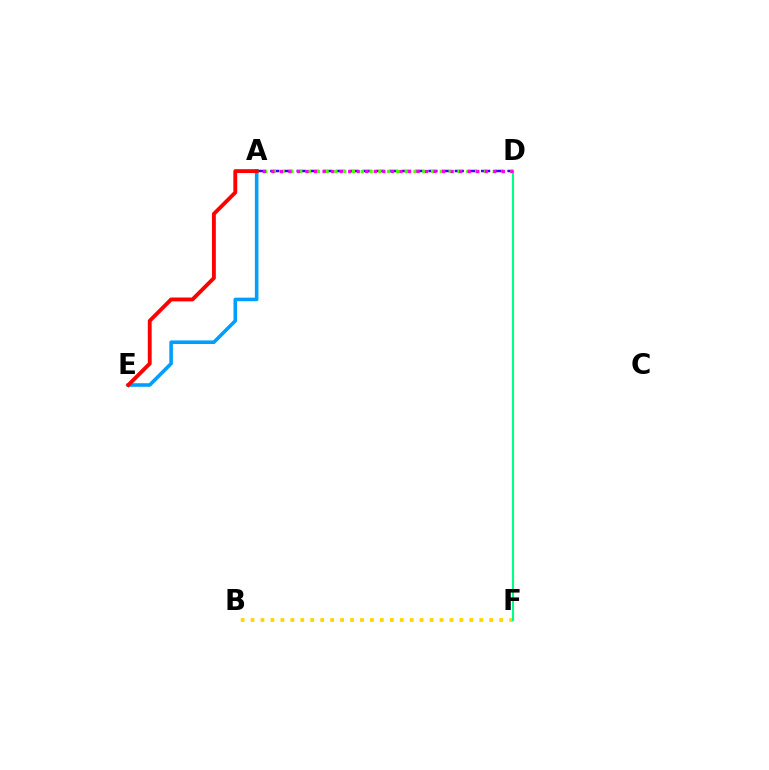{('A', 'E'): [{'color': '#009eff', 'line_style': 'solid', 'thickness': 2.58}, {'color': '#ff0000', 'line_style': 'solid', 'thickness': 2.78}], ('A', 'D'): [{'color': '#3700ff', 'line_style': 'dashed', 'thickness': 1.79}, {'color': '#4fff00', 'line_style': 'dotted', 'thickness': 2.39}, {'color': '#ff00ed', 'line_style': 'dotted', 'thickness': 2.32}], ('B', 'F'): [{'color': '#ffd500', 'line_style': 'dotted', 'thickness': 2.7}], ('D', 'F'): [{'color': '#00ff86', 'line_style': 'solid', 'thickness': 1.51}]}